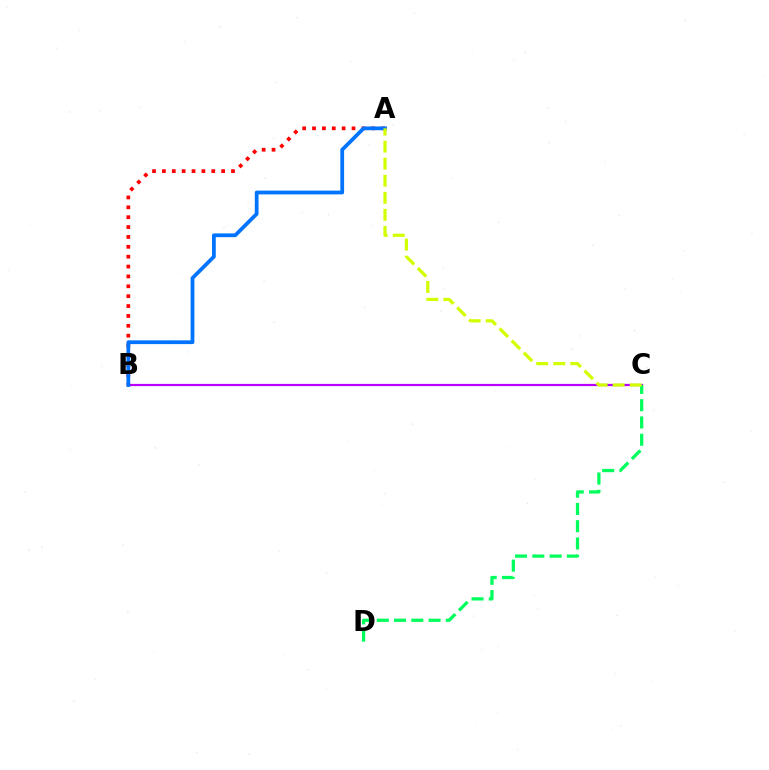{('B', 'C'): [{'color': '#b900ff', 'line_style': 'solid', 'thickness': 1.6}], ('A', 'B'): [{'color': '#ff0000', 'line_style': 'dotted', 'thickness': 2.68}, {'color': '#0074ff', 'line_style': 'solid', 'thickness': 2.71}], ('C', 'D'): [{'color': '#00ff5c', 'line_style': 'dashed', 'thickness': 2.35}], ('A', 'C'): [{'color': '#d1ff00', 'line_style': 'dashed', 'thickness': 2.32}]}